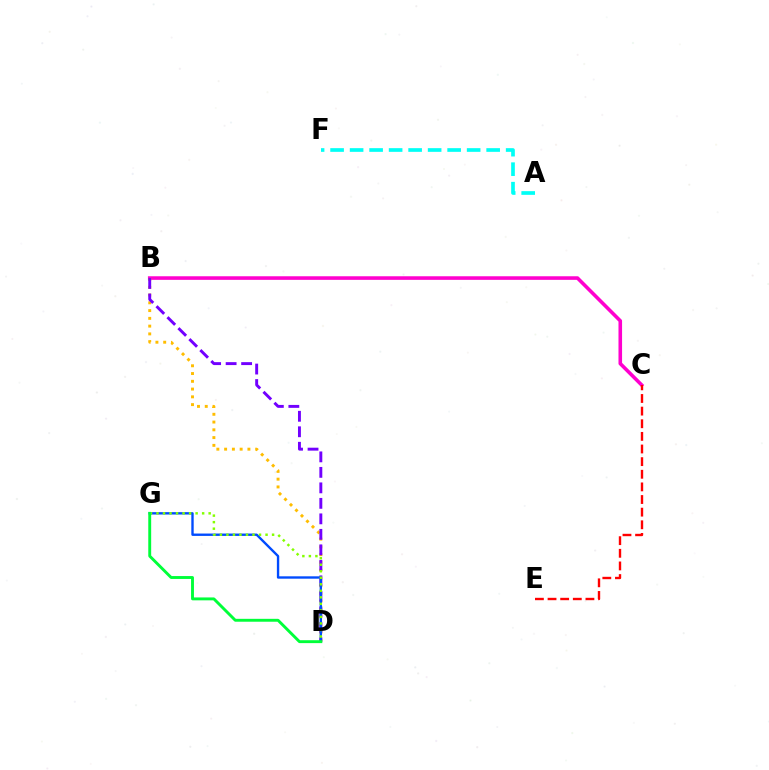{('B', 'C'): [{'color': '#ff00cf', 'line_style': 'solid', 'thickness': 2.58}], ('B', 'D'): [{'color': '#ffbd00', 'line_style': 'dotted', 'thickness': 2.11}, {'color': '#7200ff', 'line_style': 'dashed', 'thickness': 2.1}], ('D', 'G'): [{'color': '#004bff', 'line_style': 'solid', 'thickness': 1.71}, {'color': '#84ff00', 'line_style': 'dotted', 'thickness': 1.77}, {'color': '#00ff39', 'line_style': 'solid', 'thickness': 2.09}], ('C', 'E'): [{'color': '#ff0000', 'line_style': 'dashed', 'thickness': 1.72}], ('A', 'F'): [{'color': '#00fff6', 'line_style': 'dashed', 'thickness': 2.65}]}